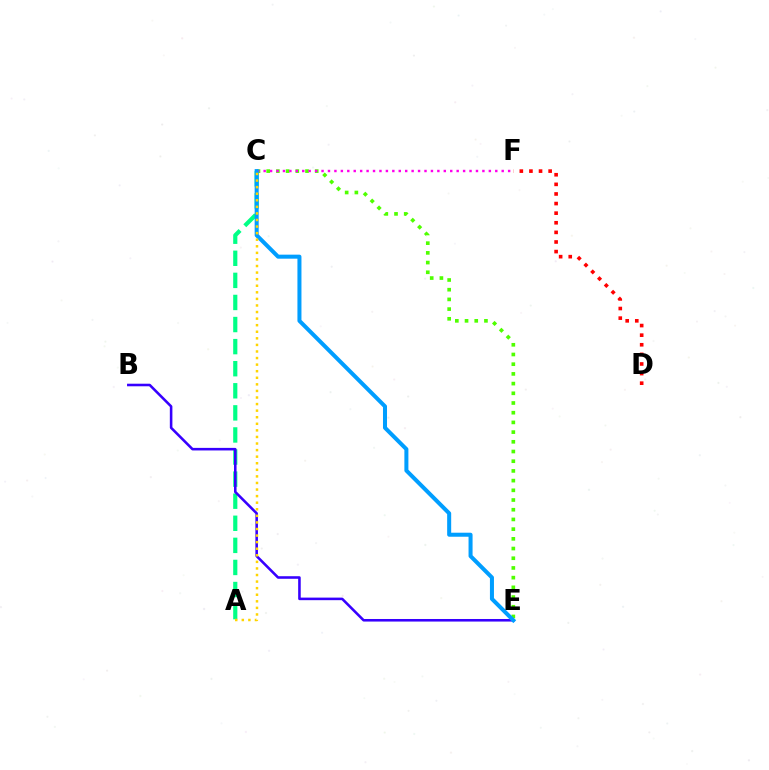{('C', 'E'): [{'color': '#4fff00', 'line_style': 'dotted', 'thickness': 2.64}, {'color': '#009eff', 'line_style': 'solid', 'thickness': 2.9}], ('A', 'C'): [{'color': '#00ff86', 'line_style': 'dashed', 'thickness': 3.0}, {'color': '#ffd500', 'line_style': 'dotted', 'thickness': 1.79}], ('C', 'F'): [{'color': '#ff00ed', 'line_style': 'dotted', 'thickness': 1.75}], ('B', 'E'): [{'color': '#3700ff', 'line_style': 'solid', 'thickness': 1.85}], ('D', 'F'): [{'color': '#ff0000', 'line_style': 'dotted', 'thickness': 2.61}]}